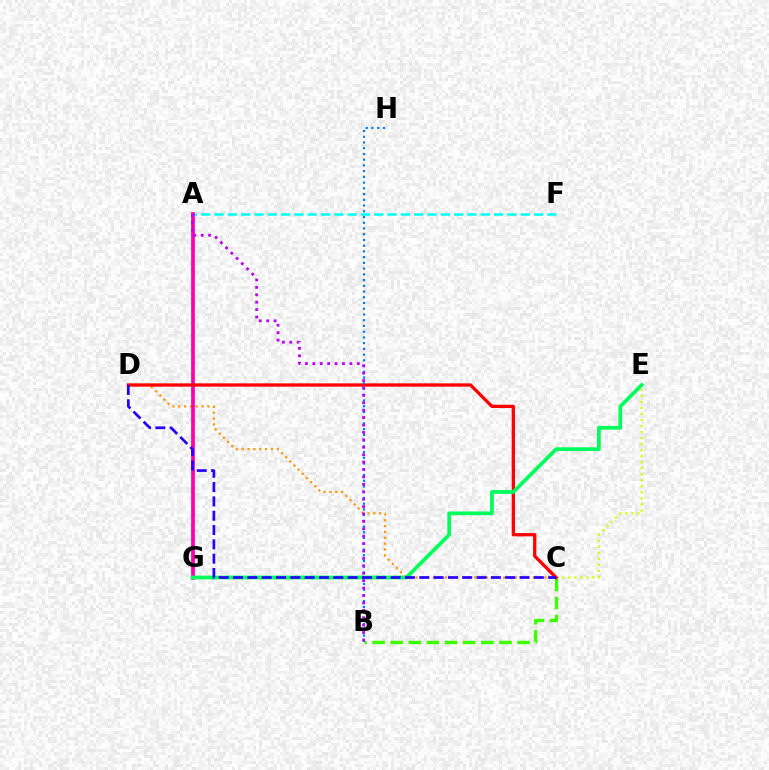{('A', 'F'): [{'color': '#00fff6', 'line_style': 'dashed', 'thickness': 1.81}], ('C', 'D'): [{'color': '#ff9400', 'line_style': 'dotted', 'thickness': 1.59}, {'color': '#ff0000', 'line_style': 'solid', 'thickness': 2.37}, {'color': '#2500ff', 'line_style': 'dashed', 'thickness': 1.95}], ('C', 'E'): [{'color': '#d1ff00', 'line_style': 'dotted', 'thickness': 1.64}], ('A', 'G'): [{'color': '#ff00ac', 'line_style': 'solid', 'thickness': 2.68}], ('B', 'C'): [{'color': '#3dff00', 'line_style': 'dashed', 'thickness': 2.46}], ('E', 'G'): [{'color': '#00ff5c', 'line_style': 'solid', 'thickness': 2.69}], ('B', 'H'): [{'color': '#0074ff', 'line_style': 'dotted', 'thickness': 1.56}], ('A', 'B'): [{'color': '#b900ff', 'line_style': 'dotted', 'thickness': 2.01}]}